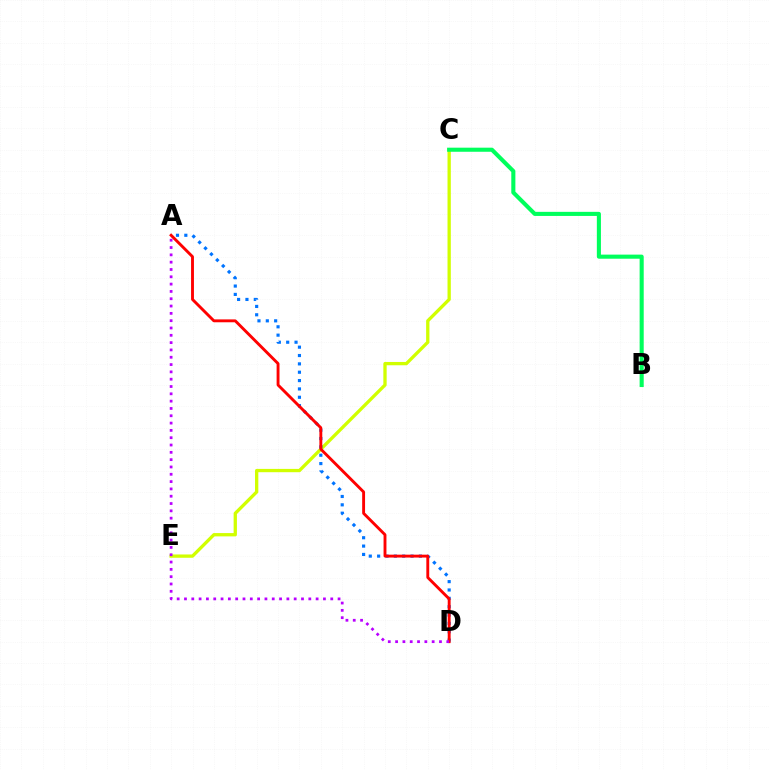{('C', 'E'): [{'color': '#d1ff00', 'line_style': 'solid', 'thickness': 2.38}], ('A', 'D'): [{'color': '#0074ff', 'line_style': 'dotted', 'thickness': 2.27}, {'color': '#ff0000', 'line_style': 'solid', 'thickness': 2.08}, {'color': '#b900ff', 'line_style': 'dotted', 'thickness': 1.99}], ('B', 'C'): [{'color': '#00ff5c', 'line_style': 'solid', 'thickness': 2.94}]}